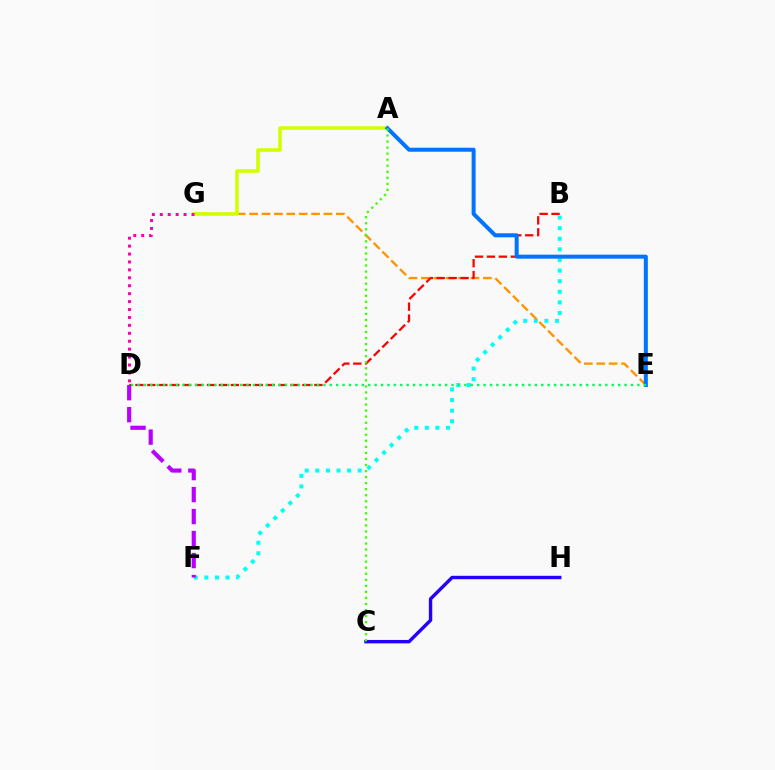{('B', 'F'): [{'color': '#00fff6', 'line_style': 'dotted', 'thickness': 2.88}], ('E', 'G'): [{'color': '#ff9400', 'line_style': 'dashed', 'thickness': 1.68}], ('A', 'G'): [{'color': '#d1ff00', 'line_style': 'solid', 'thickness': 2.56}], ('B', 'D'): [{'color': '#ff0000', 'line_style': 'dashed', 'thickness': 1.62}], ('A', 'E'): [{'color': '#0074ff', 'line_style': 'solid', 'thickness': 2.88}], ('D', 'E'): [{'color': '#00ff5c', 'line_style': 'dotted', 'thickness': 1.74}], ('D', 'F'): [{'color': '#b900ff', 'line_style': 'dashed', 'thickness': 2.99}], ('D', 'G'): [{'color': '#ff00ac', 'line_style': 'dotted', 'thickness': 2.15}], ('C', 'H'): [{'color': '#2500ff', 'line_style': 'solid', 'thickness': 2.45}], ('A', 'C'): [{'color': '#3dff00', 'line_style': 'dotted', 'thickness': 1.64}]}